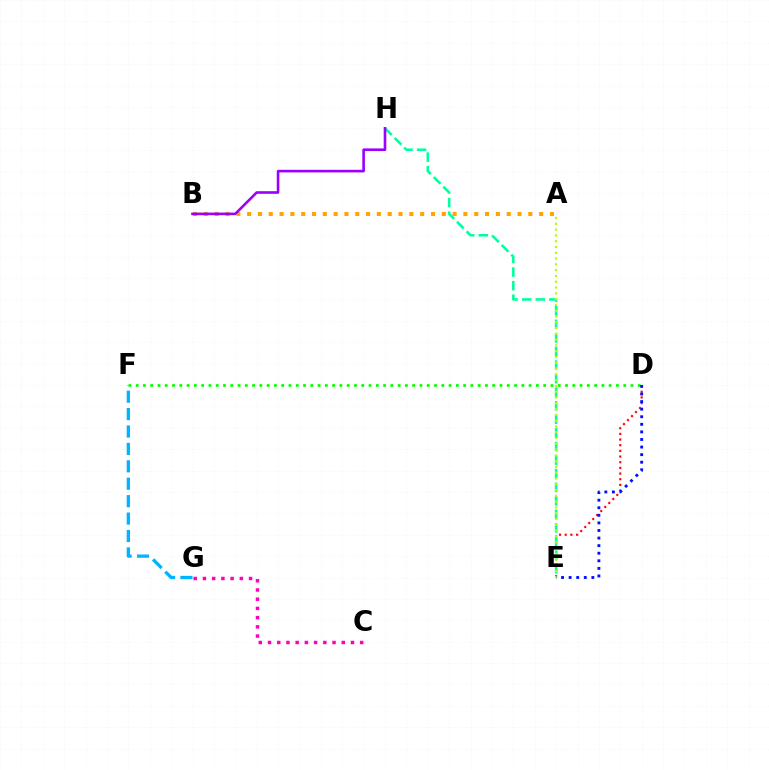{('D', 'E'): [{'color': '#ff0000', 'line_style': 'dotted', 'thickness': 1.54}, {'color': '#0010ff', 'line_style': 'dotted', 'thickness': 2.06}], ('E', 'H'): [{'color': '#00ff9d', 'line_style': 'dashed', 'thickness': 1.84}], ('A', 'E'): [{'color': '#b3ff00', 'line_style': 'dotted', 'thickness': 1.57}], ('F', 'G'): [{'color': '#00b5ff', 'line_style': 'dashed', 'thickness': 2.37}], ('A', 'B'): [{'color': '#ffa500', 'line_style': 'dotted', 'thickness': 2.94}], ('D', 'F'): [{'color': '#08ff00', 'line_style': 'dotted', 'thickness': 1.98}], ('B', 'H'): [{'color': '#9b00ff', 'line_style': 'solid', 'thickness': 1.89}], ('C', 'G'): [{'color': '#ff00bd', 'line_style': 'dotted', 'thickness': 2.5}]}